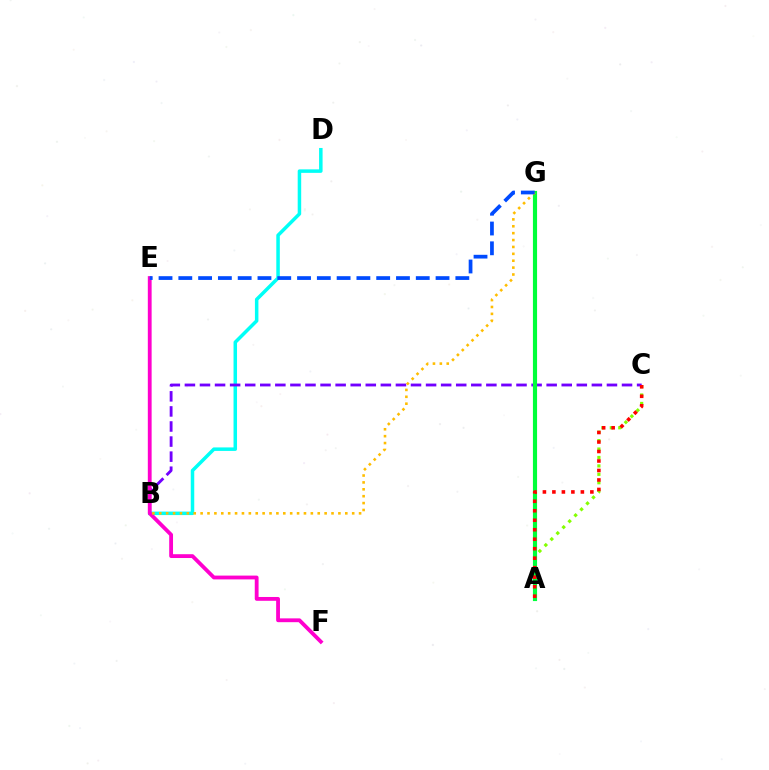{('B', 'D'): [{'color': '#00fff6', 'line_style': 'solid', 'thickness': 2.52}], ('B', 'C'): [{'color': '#7200ff', 'line_style': 'dashed', 'thickness': 2.05}], ('E', 'F'): [{'color': '#ff00cf', 'line_style': 'solid', 'thickness': 2.75}], ('A', 'C'): [{'color': '#84ff00', 'line_style': 'dotted', 'thickness': 2.29}, {'color': '#ff0000', 'line_style': 'dotted', 'thickness': 2.58}], ('A', 'G'): [{'color': '#00ff39', 'line_style': 'solid', 'thickness': 2.99}], ('B', 'G'): [{'color': '#ffbd00', 'line_style': 'dotted', 'thickness': 1.87}], ('E', 'G'): [{'color': '#004bff', 'line_style': 'dashed', 'thickness': 2.69}]}